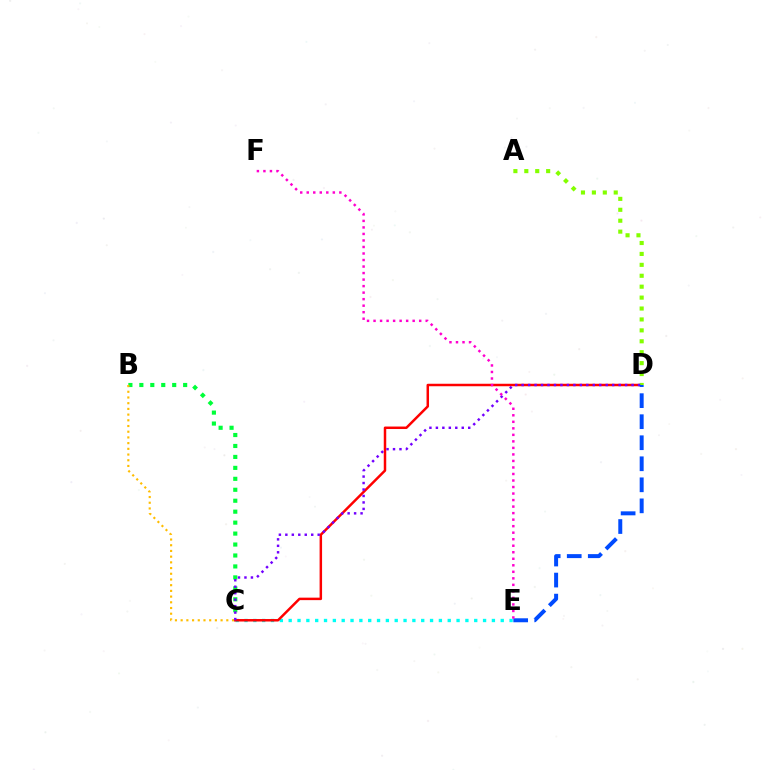{('C', 'E'): [{'color': '#00fff6', 'line_style': 'dotted', 'thickness': 2.4}], ('B', 'C'): [{'color': '#00ff39', 'line_style': 'dotted', 'thickness': 2.98}, {'color': '#ffbd00', 'line_style': 'dotted', 'thickness': 1.55}], ('C', 'D'): [{'color': '#ff0000', 'line_style': 'solid', 'thickness': 1.79}, {'color': '#7200ff', 'line_style': 'dotted', 'thickness': 1.76}], ('A', 'D'): [{'color': '#84ff00', 'line_style': 'dotted', 'thickness': 2.97}], ('D', 'E'): [{'color': '#004bff', 'line_style': 'dashed', 'thickness': 2.86}], ('E', 'F'): [{'color': '#ff00cf', 'line_style': 'dotted', 'thickness': 1.77}]}